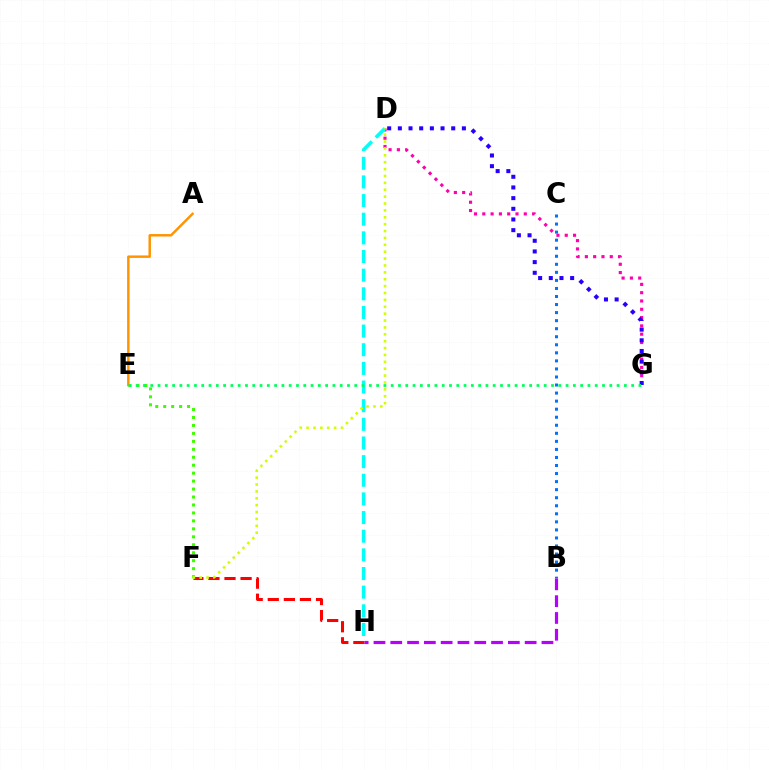{('F', 'H'): [{'color': '#ff0000', 'line_style': 'dashed', 'thickness': 2.18}], ('E', 'F'): [{'color': '#3dff00', 'line_style': 'dotted', 'thickness': 2.16}], ('A', 'E'): [{'color': '#ff9400', 'line_style': 'solid', 'thickness': 1.77}], ('D', 'G'): [{'color': '#ff00ac', 'line_style': 'dotted', 'thickness': 2.26}, {'color': '#2500ff', 'line_style': 'dotted', 'thickness': 2.9}], ('D', 'H'): [{'color': '#00fff6', 'line_style': 'dashed', 'thickness': 2.53}], ('E', 'G'): [{'color': '#00ff5c', 'line_style': 'dotted', 'thickness': 1.98}], ('B', 'C'): [{'color': '#0074ff', 'line_style': 'dotted', 'thickness': 2.19}], ('B', 'H'): [{'color': '#b900ff', 'line_style': 'dashed', 'thickness': 2.28}], ('D', 'F'): [{'color': '#d1ff00', 'line_style': 'dotted', 'thickness': 1.87}]}